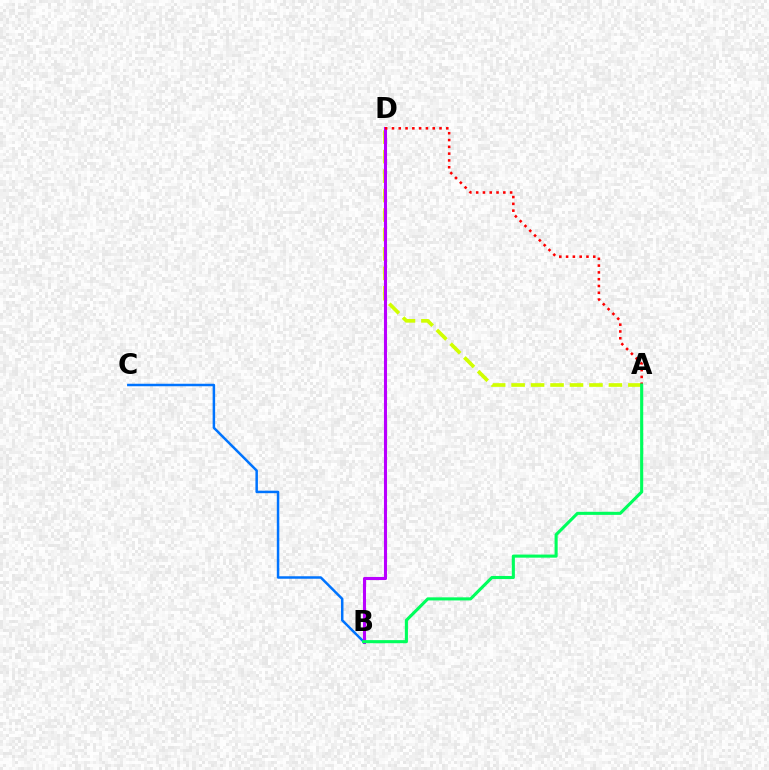{('A', 'D'): [{'color': '#d1ff00', 'line_style': 'dashed', 'thickness': 2.64}, {'color': '#ff0000', 'line_style': 'dotted', 'thickness': 1.85}], ('B', 'C'): [{'color': '#0074ff', 'line_style': 'solid', 'thickness': 1.8}], ('B', 'D'): [{'color': '#b900ff', 'line_style': 'solid', 'thickness': 2.22}], ('A', 'B'): [{'color': '#00ff5c', 'line_style': 'solid', 'thickness': 2.22}]}